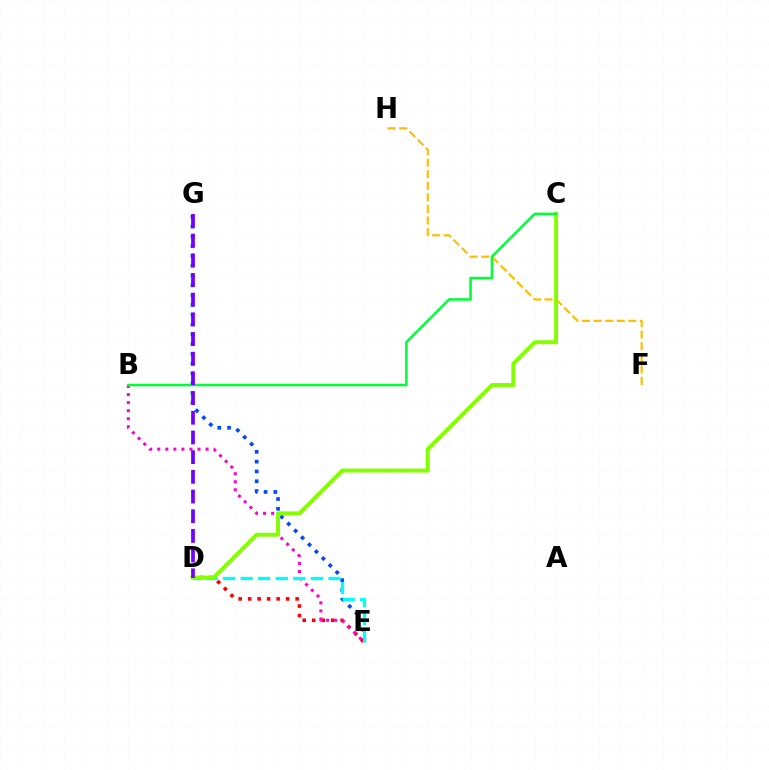{('E', 'G'): [{'color': '#004bff', 'line_style': 'dotted', 'thickness': 2.66}], ('D', 'E'): [{'color': '#ff0000', 'line_style': 'dotted', 'thickness': 2.58}, {'color': '#00fff6', 'line_style': 'dashed', 'thickness': 2.39}], ('B', 'E'): [{'color': '#ff00cf', 'line_style': 'dotted', 'thickness': 2.19}], ('F', 'H'): [{'color': '#ffbd00', 'line_style': 'dashed', 'thickness': 1.57}], ('C', 'D'): [{'color': '#84ff00', 'line_style': 'solid', 'thickness': 2.83}], ('B', 'C'): [{'color': '#00ff39', 'line_style': 'solid', 'thickness': 1.84}], ('D', 'G'): [{'color': '#7200ff', 'line_style': 'dashed', 'thickness': 2.67}]}